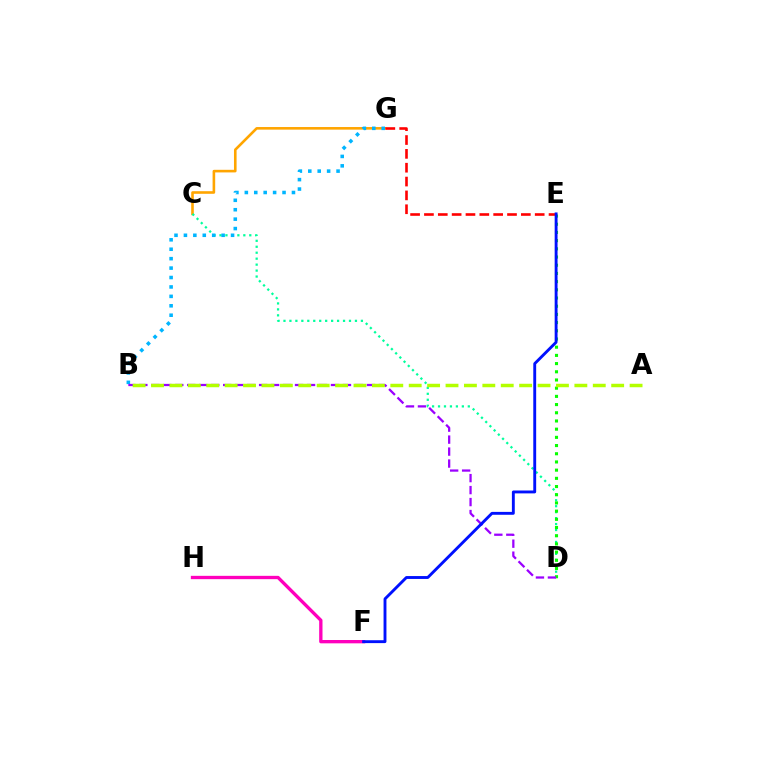{('F', 'H'): [{'color': '#ff00bd', 'line_style': 'solid', 'thickness': 2.39}], ('C', 'G'): [{'color': '#ffa500', 'line_style': 'solid', 'thickness': 1.88}], ('C', 'D'): [{'color': '#00ff9d', 'line_style': 'dotted', 'thickness': 1.62}], ('B', 'G'): [{'color': '#00b5ff', 'line_style': 'dotted', 'thickness': 2.56}], ('D', 'E'): [{'color': '#08ff00', 'line_style': 'dotted', 'thickness': 2.23}], ('E', 'G'): [{'color': '#ff0000', 'line_style': 'dashed', 'thickness': 1.88}], ('B', 'D'): [{'color': '#9b00ff', 'line_style': 'dashed', 'thickness': 1.63}], ('A', 'B'): [{'color': '#b3ff00', 'line_style': 'dashed', 'thickness': 2.5}], ('E', 'F'): [{'color': '#0010ff', 'line_style': 'solid', 'thickness': 2.08}]}